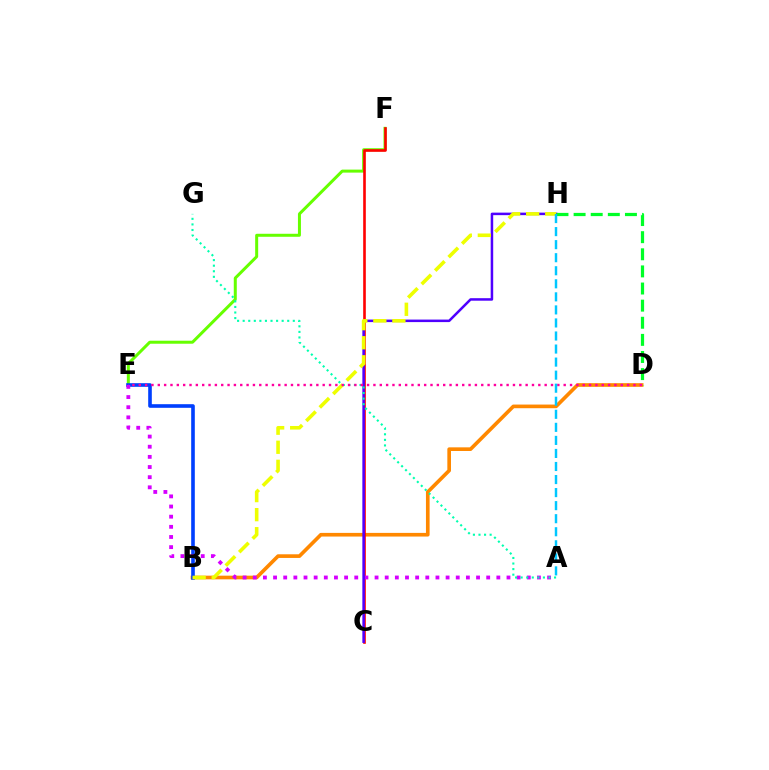{('B', 'D'): [{'color': '#ff8800', 'line_style': 'solid', 'thickness': 2.63}], ('E', 'F'): [{'color': '#66ff00', 'line_style': 'solid', 'thickness': 2.16}], ('B', 'E'): [{'color': '#003fff', 'line_style': 'solid', 'thickness': 2.61}], ('C', 'F'): [{'color': '#ff0000', 'line_style': 'solid', 'thickness': 1.89}], ('A', 'E'): [{'color': '#d600ff', 'line_style': 'dotted', 'thickness': 2.76}], ('C', 'H'): [{'color': '#4f00ff', 'line_style': 'solid', 'thickness': 1.81}], ('D', 'H'): [{'color': '#00ff27', 'line_style': 'dashed', 'thickness': 2.33}], ('A', 'G'): [{'color': '#00ffaf', 'line_style': 'dotted', 'thickness': 1.51}], ('B', 'H'): [{'color': '#eeff00', 'line_style': 'dashed', 'thickness': 2.59}], ('D', 'E'): [{'color': '#ff00a0', 'line_style': 'dotted', 'thickness': 1.72}], ('A', 'H'): [{'color': '#00c7ff', 'line_style': 'dashed', 'thickness': 1.77}]}